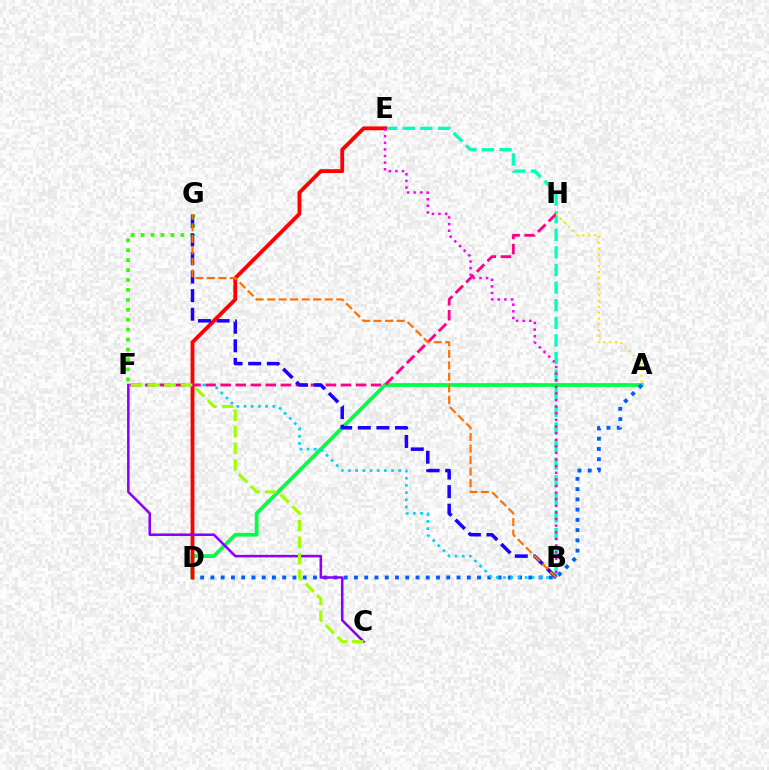{('A', 'D'): [{'color': '#00ff45', 'line_style': 'solid', 'thickness': 2.71}, {'color': '#005dff', 'line_style': 'dotted', 'thickness': 2.79}], ('F', 'G'): [{'color': '#31ff00', 'line_style': 'dotted', 'thickness': 2.7}], ('B', 'E'): [{'color': '#00ffbb', 'line_style': 'dashed', 'thickness': 2.39}, {'color': '#fa00f9', 'line_style': 'dotted', 'thickness': 1.8}], ('D', 'E'): [{'color': '#ff0000', 'line_style': 'solid', 'thickness': 2.76}], ('B', 'F'): [{'color': '#00d3ff', 'line_style': 'dotted', 'thickness': 1.95}], ('C', 'F'): [{'color': '#8a00ff', 'line_style': 'solid', 'thickness': 1.83}, {'color': '#a2ff00', 'line_style': 'dashed', 'thickness': 2.26}], ('F', 'H'): [{'color': '#ff0088', 'line_style': 'dashed', 'thickness': 2.04}], ('B', 'G'): [{'color': '#1900ff', 'line_style': 'dashed', 'thickness': 2.53}, {'color': '#ff7000', 'line_style': 'dashed', 'thickness': 1.56}], ('A', 'H'): [{'color': '#ffe600', 'line_style': 'dotted', 'thickness': 1.58}]}